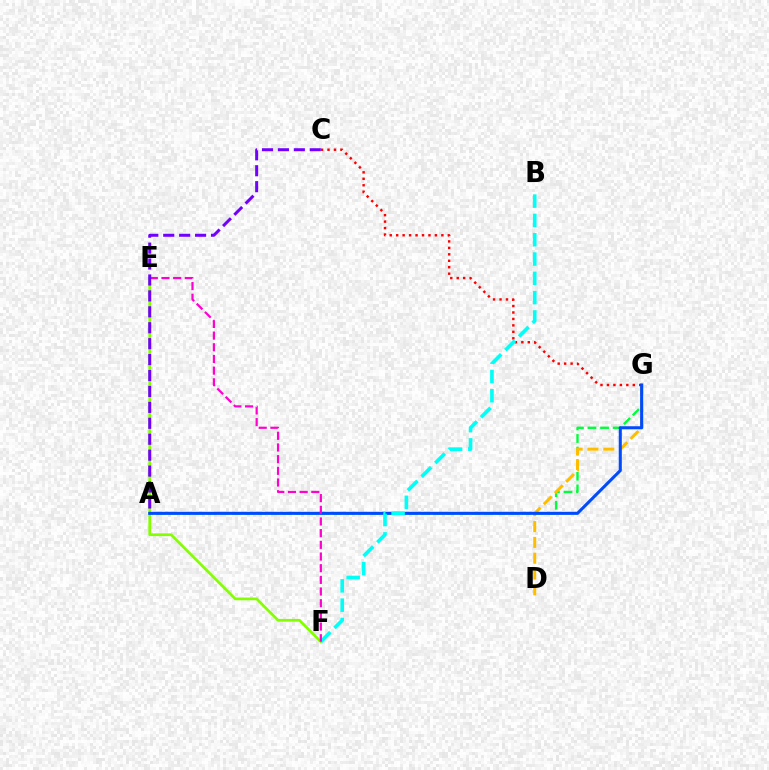{('A', 'G'): [{'color': '#00ff39', 'line_style': 'dashed', 'thickness': 1.71}, {'color': '#004bff', 'line_style': 'solid', 'thickness': 2.21}], ('D', 'G'): [{'color': '#ffbd00', 'line_style': 'dashed', 'thickness': 2.15}], ('C', 'G'): [{'color': '#ff0000', 'line_style': 'dotted', 'thickness': 1.75}], ('E', 'F'): [{'color': '#84ff00', 'line_style': 'solid', 'thickness': 1.96}, {'color': '#ff00cf', 'line_style': 'dashed', 'thickness': 1.59}], ('B', 'F'): [{'color': '#00fff6', 'line_style': 'dashed', 'thickness': 2.62}], ('A', 'C'): [{'color': '#7200ff', 'line_style': 'dashed', 'thickness': 2.16}]}